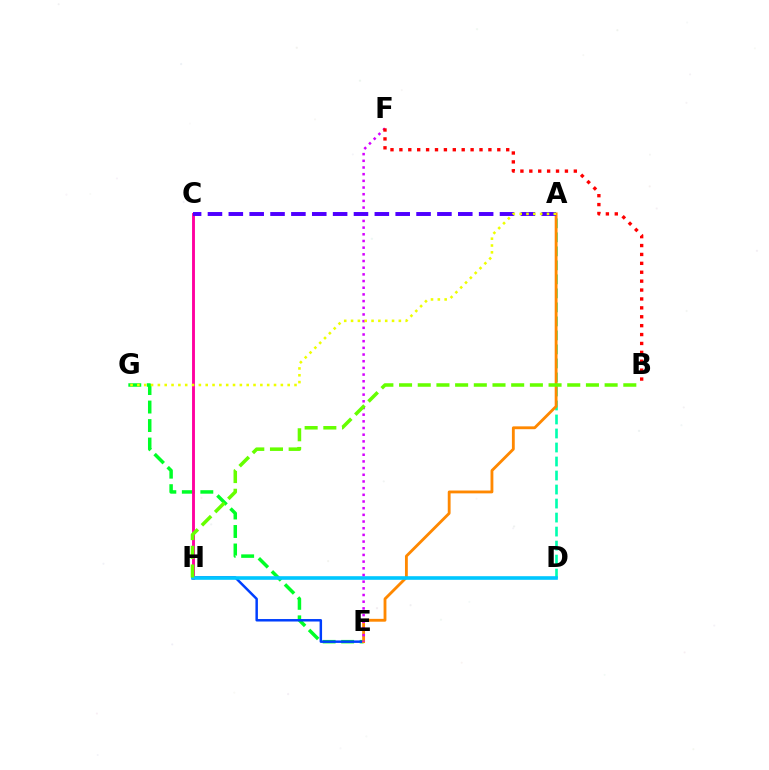{('E', 'G'): [{'color': '#00ff27', 'line_style': 'dashed', 'thickness': 2.51}], ('A', 'D'): [{'color': '#00ffaf', 'line_style': 'dashed', 'thickness': 1.9}], ('C', 'H'): [{'color': '#ff00a0', 'line_style': 'solid', 'thickness': 2.08}], ('E', 'H'): [{'color': '#003fff', 'line_style': 'solid', 'thickness': 1.78}], ('A', 'E'): [{'color': '#ff8800', 'line_style': 'solid', 'thickness': 2.04}], ('D', 'H'): [{'color': '#00c7ff', 'line_style': 'solid', 'thickness': 2.61}], ('E', 'F'): [{'color': '#d600ff', 'line_style': 'dotted', 'thickness': 1.81}], ('B', 'F'): [{'color': '#ff0000', 'line_style': 'dotted', 'thickness': 2.42}], ('B', 'H'): [{'color': '#66ff00', 'line_style': 'dashed', 'thickness': 2.54}], ('A', 'C'): [{'color': '#4f00ff', 'line_style': 'dashed', 'thickness': 2.83}], ('A', 'G'): [{'color': '#eeff00', 'line_style': 'dotted', 'thickness': 1.86}]}